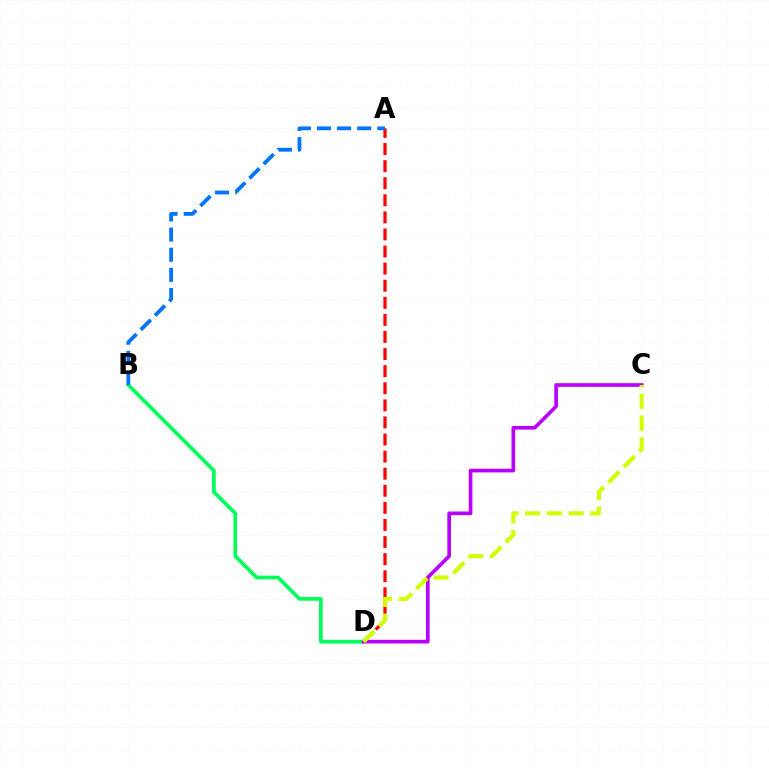{('A', 'D'): [{'color': '#ff0000', 'line_style': 'dashed', 'thickness': 2.32}], ('B', 'D'): [{'color': '#00ff5c', 'line_style': 'solid', 'thickness': 2.67}], ('A', 'B'): [{'color': '#0074ff', 'line_style': 'dashed', 'thickness': 2.74}], ('C', 'D'): [{'color': '#b900ff', 'line_style': 'solid', 'thickness': 2.65}, {'color': '#d1ff00', 'line_style': 'dashed', 'thickness': 2.96}]}